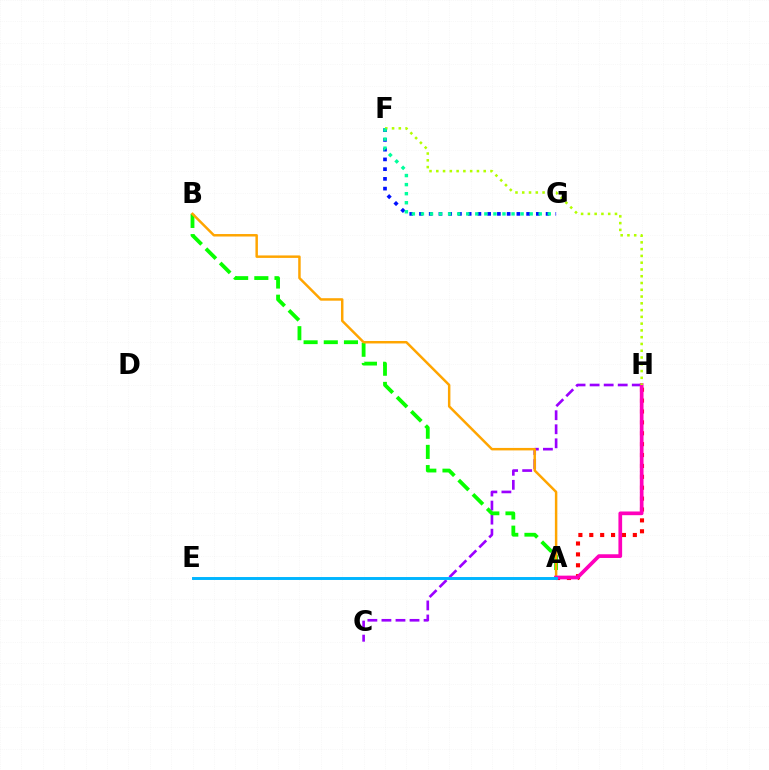{('A', 'H'): [{'color': '#ff0000', 'line_style': 'dotted', 'thickness': 2.96}, {'color': '#ff00bd', 'line_style': 'solid', 'thickness': 2.67}], ('F', 'G'): [{'color': '#0010ff', 'line_style': 'dotted', 'thickness': 2.65}, {'color': '#00ff9d', 'line_style': 'dotted', 'thickness': 2.46}], ('C', 'H'): [{'color': '#9b00ff', 'line_style': 'dashed', 'thickness': 1.91}], ('A', 'B'): [{'color': '#08ff00', 'line_style': 'dashed', 'thickness': 2.74}, {'color': '#ffa500', 'line_style': 'solid', 'thickness': 1.78}], ('A', 'E'): [{'color': '#00b5ff', 'line_style': 'solid', 'thickness': 2.11}], ('F', 'H'): [{'color': '#b3ff00', 'line_style': 'dotted', 'thickness': 1.84}]}